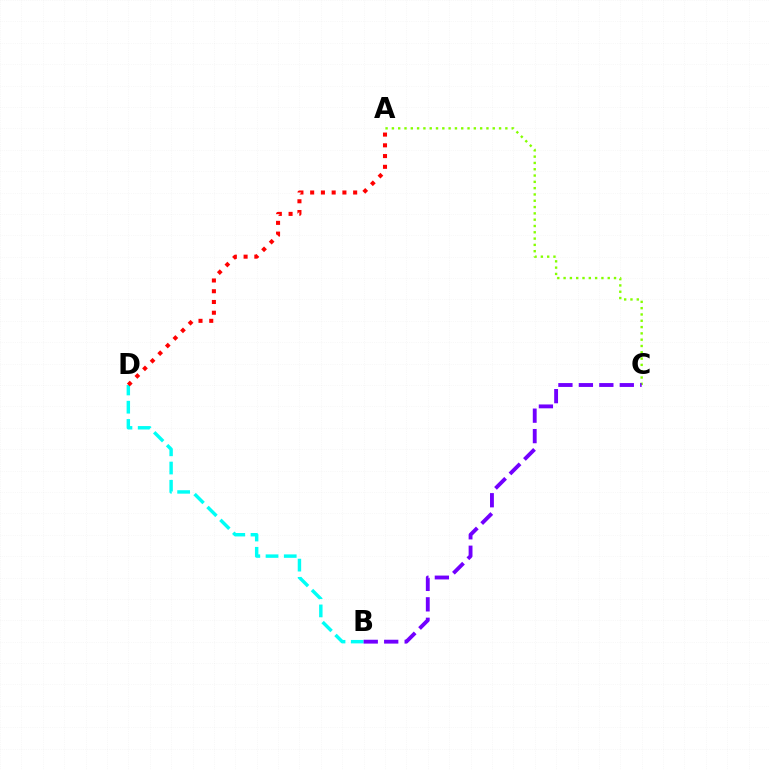{('B', 'D'): [{'color': '#00fff6', 'line_style': 'dashed', 'thickness': 2.47}], ('A', 'C'): [{'color': '#84ff00', 'line_style': 'dotted', 'thickness': 1.71}], ('B', 'C'): [{'color': '#7200ff', 'line_style': 'dashed', 'thickness': 2.78}], ('A', 'D'): [{'color': '#ff0000', 'line_style': 'dotted', 'thickness': 2.92}]}